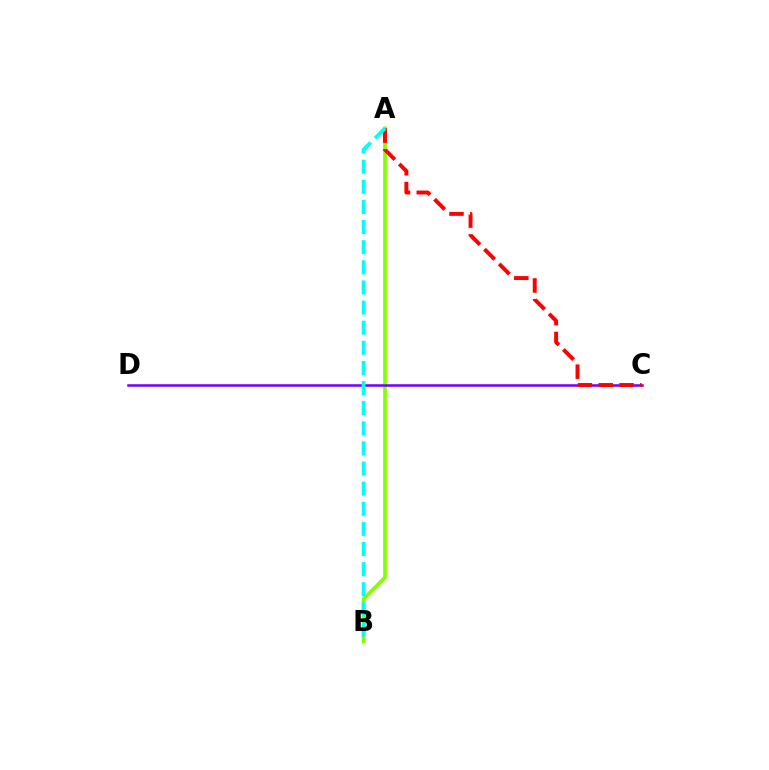{('A', 'B'): [{'color': '#84ff00', 'line_style': 'solid', 'thickness': 2.65}, {'color': '#00fff6', 'line_style': 'dashed', 'thickness': 2.73}], ('C', 'D'): [{'color': '#7200ff', 'line_style': 'solid', 'thickness': 1.81}], ('A', 'C'): [{'color': '#ff0000', 'line_style': 'dashed', 'thickness': 2.82}]}